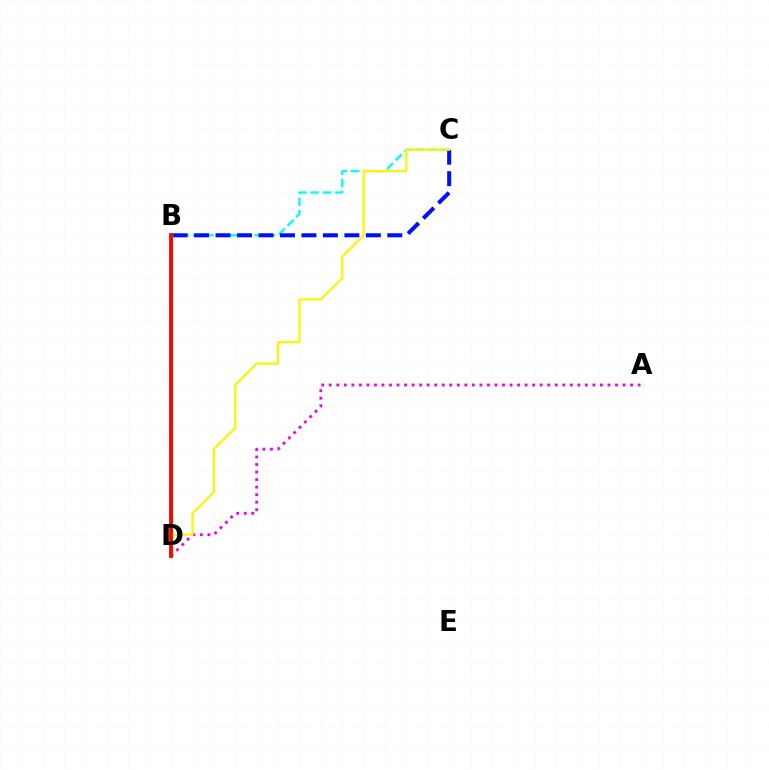{('B', 'C'): [{'color': '#00fff6', 'line_style': 'dashed', 'thickness': 1.68}, {'color': '#0010ff', 'line_style': 'dashed', 'thickness': 2.92}], ('A', 'D'): [{'color': '#ee00ff', 'line_style': 'dotted', 'thickness': 2.05}], ('B', 'D'): [{'color': '#08ff00', 'line_style': 'solid', 'thickness': 2.39}, {'color': '#ff0000', 'line_style': 'solid', 'thickness': 2.72}], ('C', 'D'): [{'color': '#fcf500', 'line_style': 'solid', 'thickness': 1.61}]}